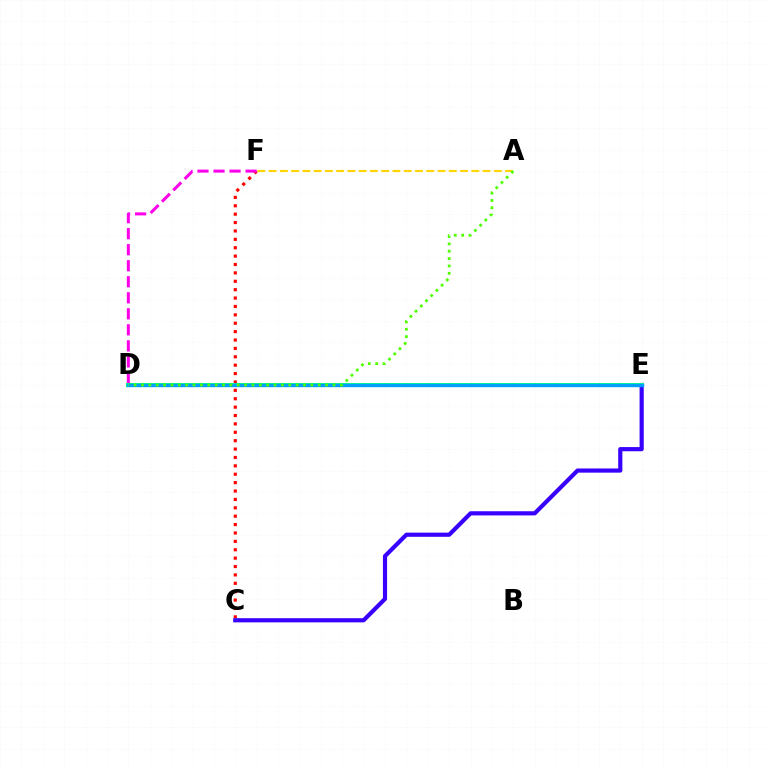{('C', 'F'): [{'color': '#ff0000', 'line_style': 'dotted', 'thickness': 2.28}], ('D', 'F'): [{'color': '#ff00ed', 'line_style': 'dashed', 'thickness': 2.18}], ('C', 'E'): [{'color': '#3700ff', 'line_style': 'solid', 'thickness': 3.0}], ('D', 'E'): [{'color': '#00ff86', 'line_style': 'solid', 'thickness': 2.85}, {'color': '#009eff', 'line_style': 'solid', 'thickness': 2.42}], ('A', 'F'): [{'color': '#ffd500', 'line_style': 'dashed', 'thickness': 1.53}], ('A', 'D'): [{'color': '#4fff00', 'line_style': 'dotted', 'thickness': 2.0}]}